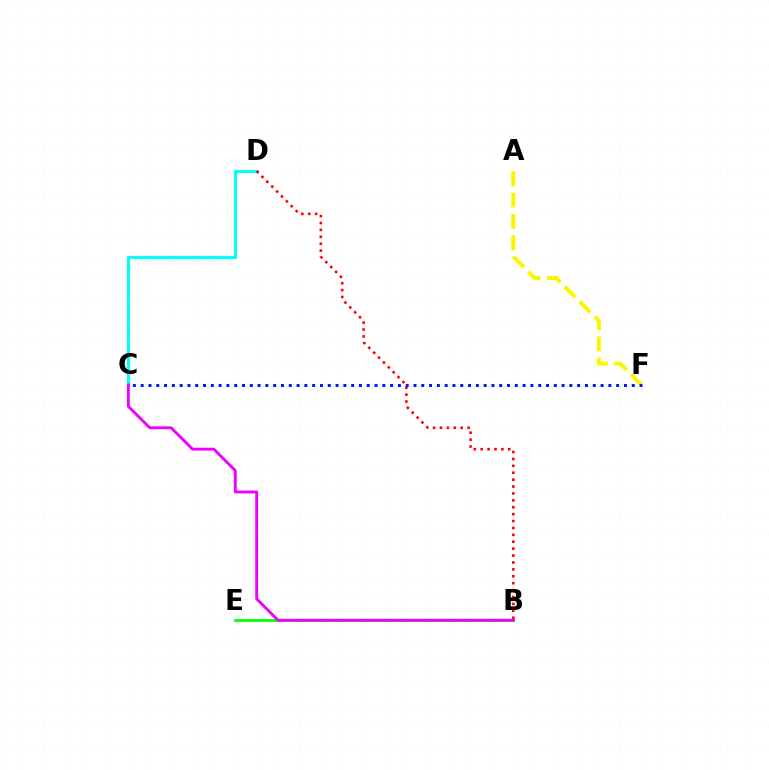{('C', 'D'): [{'color': '#00fff6', 'line_style': 'solid', 'thickness': 2.28}], ('B', 'D'): [{'color': '#ff0000', 'line_style': 'dotted', 'thickness': 1.88}], ('A', 'F'): [{'color': '#fcf500', 'line_style': 'dashed', 'thickness': 2.89}], ('C', 'F'): [{'color': '#0010ff', 'line_style': 'dotted', 'thickness': 2.12}], ('B', 'E'): [{'color': '#08ff00', 'line_style': 'solid', 'thickness': 1.99}], ('B', 'C'): [{'color': '#ee00ff', 'line_style': 'solid', 'thickness': 2.07}]}